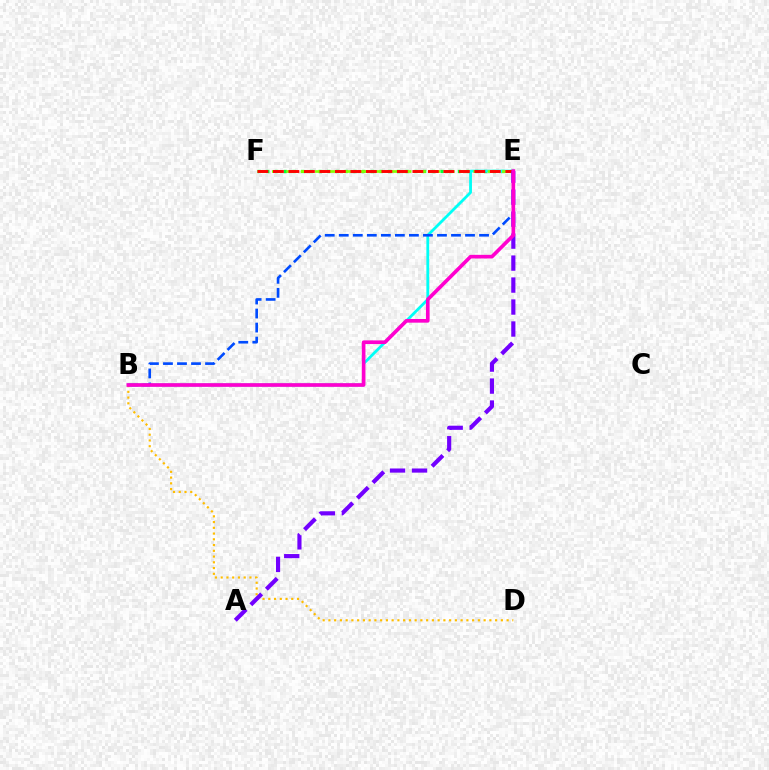{('E', 'F'): [{'color': '#00ff39', 'line_style': 'dotted', 'thickness': 2.37}, {'color': '#84ff00', 'line_style': 'dashed', 'thickness': 1.95}, {'color': '#ff0000', 'line_style': 'dashed', 'thickness': 2.11}], ('B', 'E'): [{'color': '#00fff6', 'line_style': 'solid', 'thickness': 2.01}, {'color': '#004bff', 'line_style': 'dashed', 'thickness': 1.91}, {'color': '#ff00cf', 'line_style': 'solid', 'thickness': 2.63}], ('B', 'D'): [{'color': '#ffbd00', 'line_style': 'dotted', 'thickness': 1.56}], ('A', 'E'): [{'color': '#7200ff', 'line_style': 'dashed', 'thickness': 2.98}]}